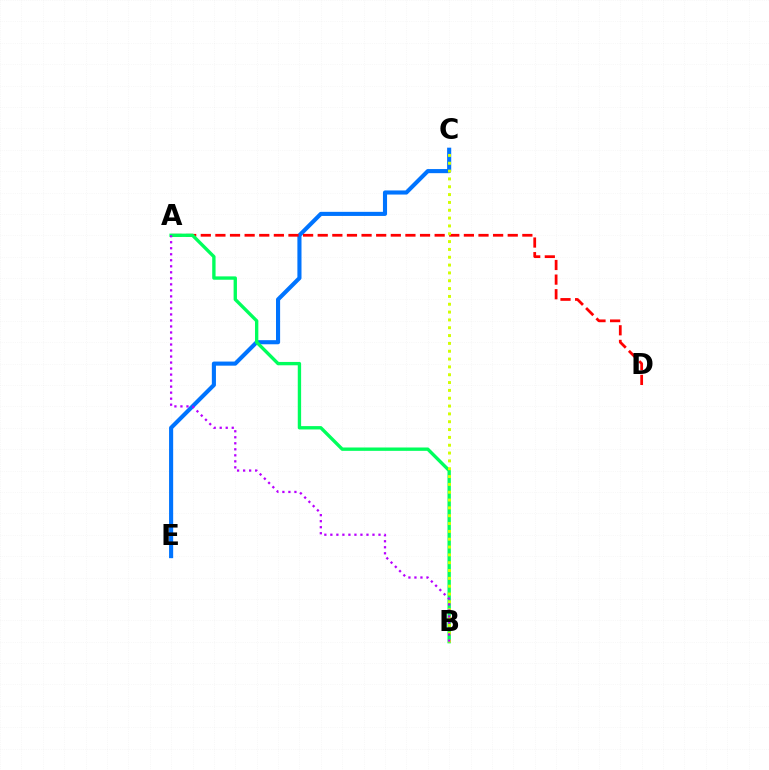{('C', 'E'): [{'color': '#0074ff', 'line_style': 'solid', 'thickness': 2.95}], ('A', 'D'): [{'color': '#ff0000', 'line_style': 'dashed', 'thickness': 1.99}], ('A', 'B'): [{'color': '#00ff5c', 'line_style': 'solid', 'thickness': 2.42}, {'color': '#b900ff', 'line_style': 'dotted', 'thickness': 1.63}], ('B', 'C'): [{'color': '#d1ff00', 'line_style': 'dotted', 'thickness': 2.13}]}